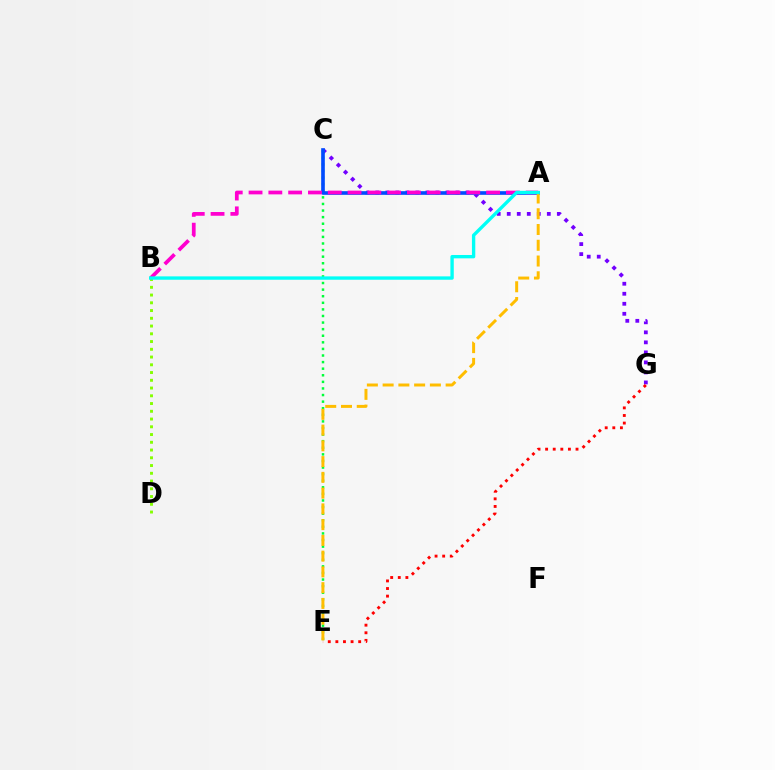{('C', 'G'): [{'color': '#7200ff', 'line_style': 'dotted', 'thickness': 2.72}], ('C', 'E'): [{'color': '#00ff39', 'line_style': 'dotted', 'thickness': 1.79}], ('A', 'C'): [{'color': '#004bff', 'line_style': 'solid', 'thickness': 2.62}], ('B', 'D'): [{'color': '#84ff00', 'line_style': 'dotted', 'thickness': 2.11}], ('A', 'B'): [{'color': '#ff00cf', 'line_style': 'dashed', 'thickness': 2.69}, {'color': '#00fff6', 'line_style': 'solid', 'thickness': 2.42}], ('E', 'G'): [{'color': '#ff0000', 'line_style': 'dotted', 'thickness': 2.07}], ('A', 'E'): [{'color': '#ffbd00', 'line_style': 'dashed', 'thickness': 2.14}]}